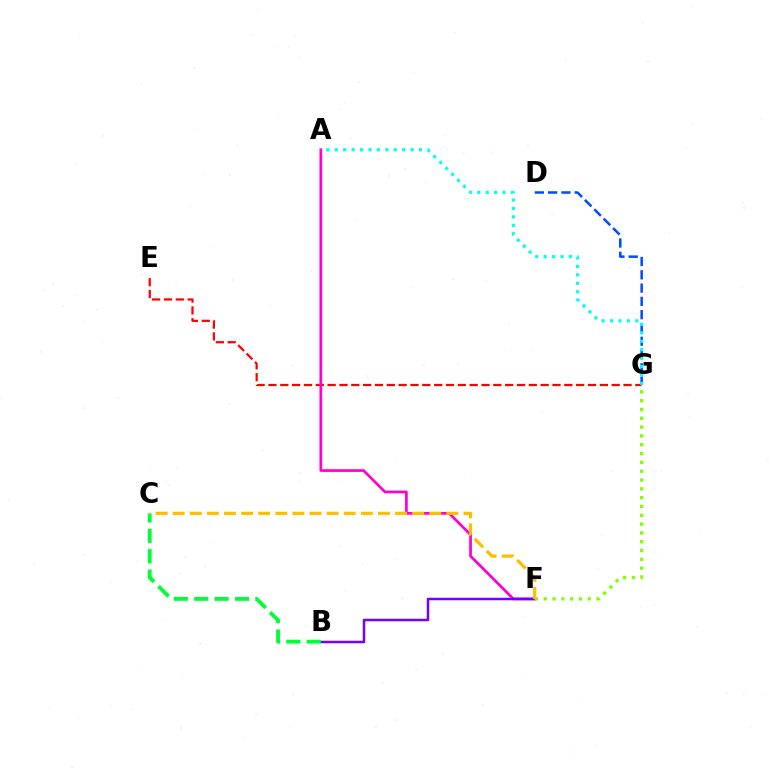{('D', 'G'): [{'color': '#004bff', 'line_style': 'dashed', 'thickness': 1.81}], ('E', 'G'): [{'color': '#ff0000', 'line_style': 'dashed', 'thickness': 1.61}], ('A', 'F'): [{'color': '#ff00cf', 'line_style': 'solid', 'thickness': 1.95}], ('B', 'F'): [{'color': '#7200ff', 'line_style': 'solid', 'thickness': 1.79}], ('F', 'G'): [{'color': '#84ff00', 'line_style': 'dotted', 'thickness': 2.4}], ('B', 'C'): [{'color': '#00ff39', 'line_style': 'dashed', 'thickness': 2.77}], ('C', 'F'): [{'color': '#ffbd00', 'line_style': 'dashed', 'thickness': 2.32}], ('A', 'G'): [{'color': '#00fff6', 'line_style': 'dotted', 'thickness': 2.29}]}